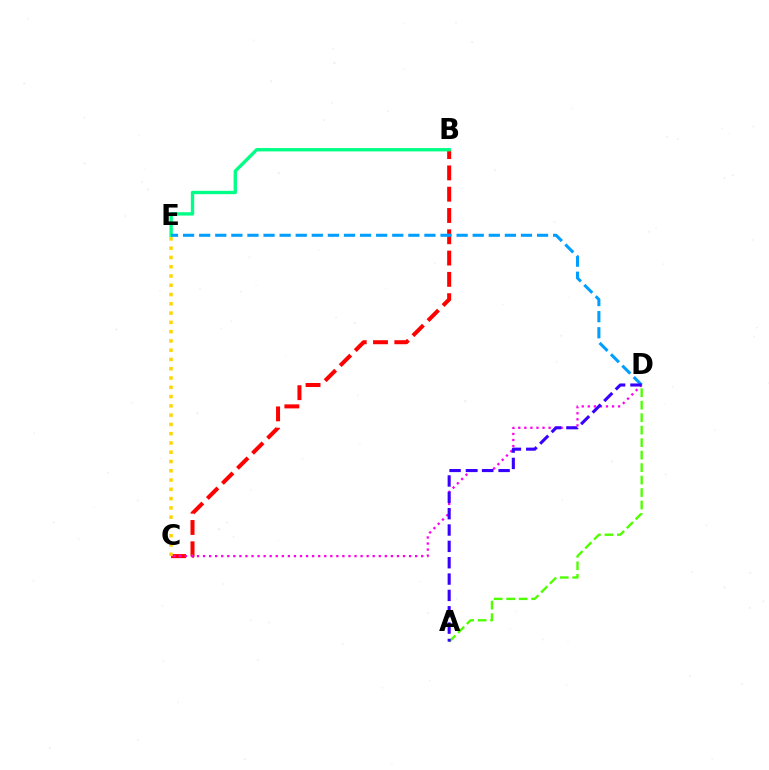{('B', 'C'): [{'color': '#ff0000', 'line_style': 'dashed', 'thickness': 2.89}], ('C', 'D'): [{'color': '#ff00ed', 'line_style': 'dotted', 'thickness': 1.65}], ('B', 'E'): [{'color': '#00ff86', 'line_style': 'solid', 'thickness': 2.41}], ('A', 'D'): [{'color': '#4fff00', 'line_style': 'dashed', 'thickness': 1.7}, {'color': '#3700ff', 'line_style': 'dashed', 'thickness': 2.22}], ('D', 'E'): [{'color': '#009eff', 'line_style': 'dashed', 'thickness': 2.19}], ('C', 'E'): [{'color': '#ffd500', 'line_style': 'dotted', 'thickness': 2.52}]}